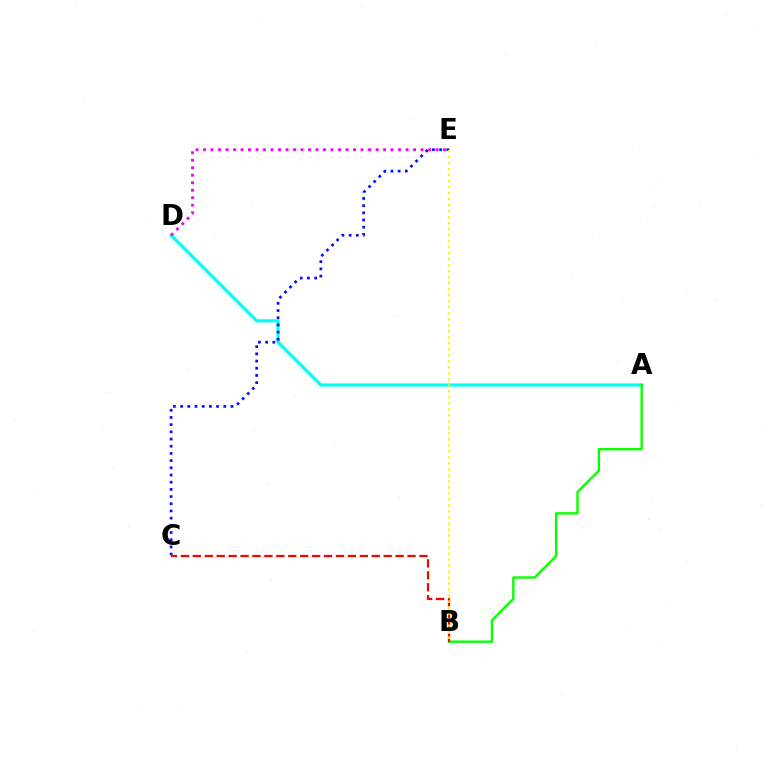{('A', 'D'): [{'color': '#00fff6', 'line_style': 'solid', 'thickness': 2.26}], ('A', 'B'): [{'color': '#08ff00', 'line_style': 'solid', 'thickness': 1.72}], ('C', 'E'): [{'color': '#0010ff', 'line_style': 'dotted', 'thickness': 1.95}], ('B', 'C'): [{'color': '#ff0000', 'line_style': 'dashed', 'thickness': 1.62}], ('D', 'E'): [{'color': '#ee00ff', 'line_style': 'dotted', 'thickness': 2.04}], ('B', 'E'): [{'color': '#fcf500', 'line_style': 'dotted', 'thickness': 1.63}]}